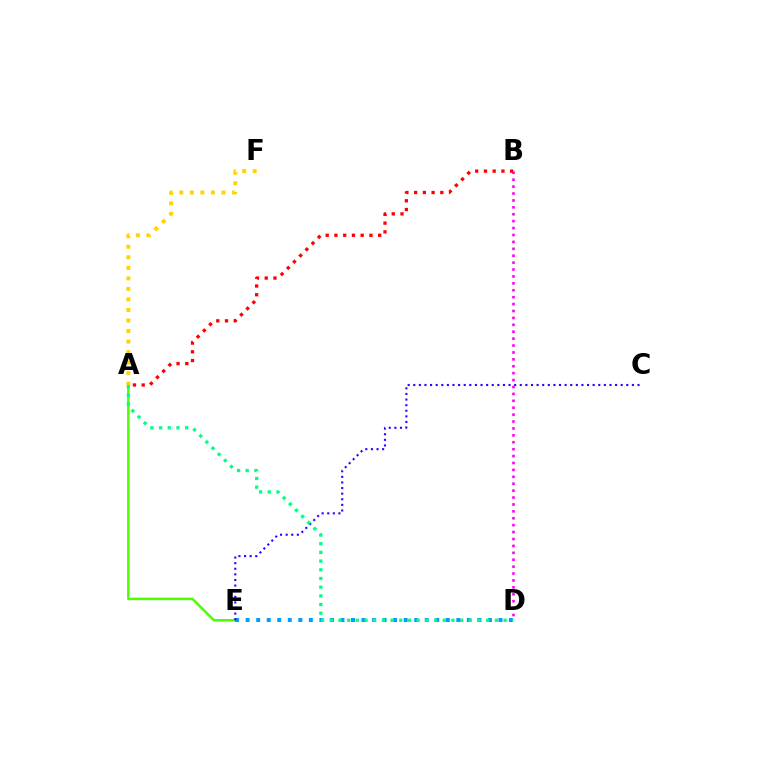{('A', 'E'): [{'color': '#4fff00', 'line_style': 'solid', 'thickness': 1.81}], ('B', 'D'): [{'color': '#ff00ed', 'line_style': 'dotted', 'thickness': 1.88}], ('A', 'B'): [{'color': '#ff0000', 'line_style': 'dotted', 'thickness': 2.38}], ('D', 'E'): [{'color': '#009eff', 'line_style': 'dotted', 'thickness': 2.86}], ('C', 'E'): [{'color': '#3700ff', 'line_style': 'dotted', 'thickness': 1.52}], ('A', 'D'): [{'color': '#00ff86', 'line_style': 'dotted', 'thickness': 2.36}], ('A', 'F'): [{'color': '#ffd500', 'line_style': 'dotted', 'thickness': 2.86}]}